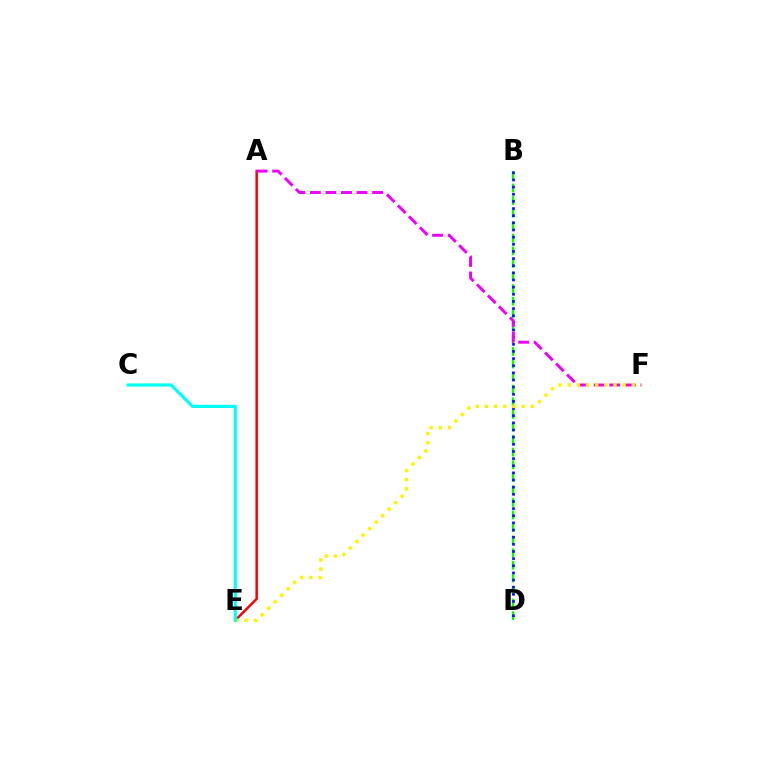{('A', 'E'): [{'color': '#ff0000', 'line_style': 'solid', 'thickness': 1.8}], ('B', 'D'): [{'color': '#08ff00', 'line_style': 'dashed', 'thickness': 1.71}, {'color': '#0010ff', 'line_style': 'dotted', 'thickness': 1.94}], ('A', 'F'): [{'color': '#ee00ff', 'line_style': 'dashed', 'thickness': 2.11}], ('E', 'F'): [{'color': '#fcf500', 'line_style': 'dotted', 'thickness': 2.49}], ('C', 'E'): [{'color': '#00fff6', 'line_style': 'solid', 'thickness': 2.3}]}